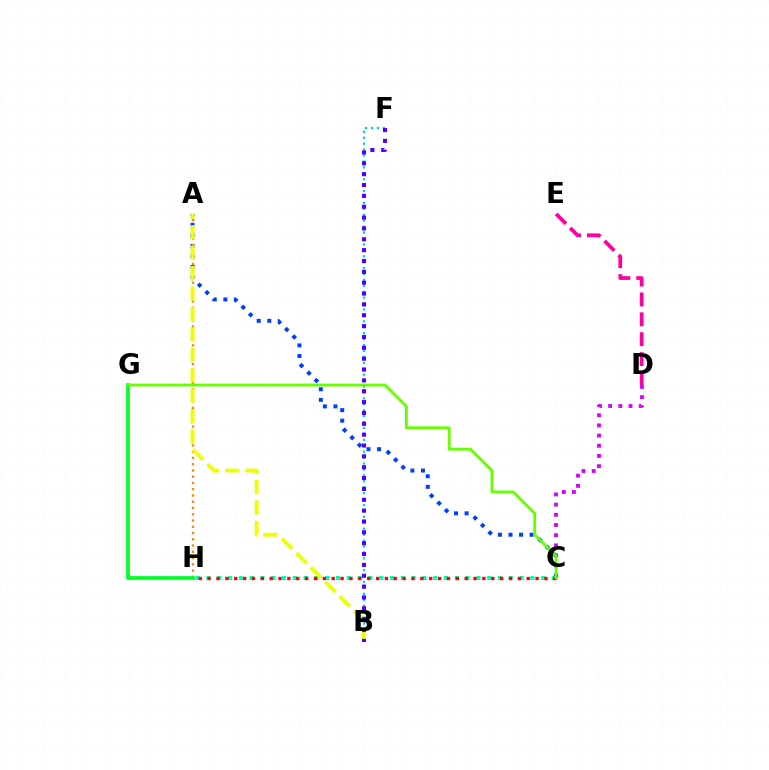{('C', 'D'): [{'color': '#d600ff', 'line_style': 'dotted', 'thickness': 2.77}], ('A', 'C'): [{'color': '#003fff', 'line_style': 'dotted', 'thickness': 2.87}], ('D', 'E'): [{'color': '#ff00a0', 'line_style': 'dashed', 'thickness': 2.7}], ('A', 'H'): [{'color': '#ff8800', 'line_style': 'dotted', 'thickness': 1.7}], ('B', 'F'): [{'color': '#00c7ff', 'line_style': 'dotted', 'thickness': 1.61}, {'color': '#4f00ff', 'line_style': 'dotted', 'thickness': 2.95}], ('C', 'H'): [{'color': '#00ffaf', 'line_style': 'dotted', 'thickness': 2.93}, {'color': '#ff0000', 'line_style': 'dotted', 'thickness': 2.41}], ('A', 'B'): [{'color': '#eeff00', 'line_style': 'dashed', 'thickness': 2.78}], ('G', 'H'): [{'color': '#00ff27', 'line_style': 'solid', 'thickness': 2.67}], ('C', 'G'): [{'color': '#66ff00', 'line_style': 'solid', 'thickness': 2.06}]}